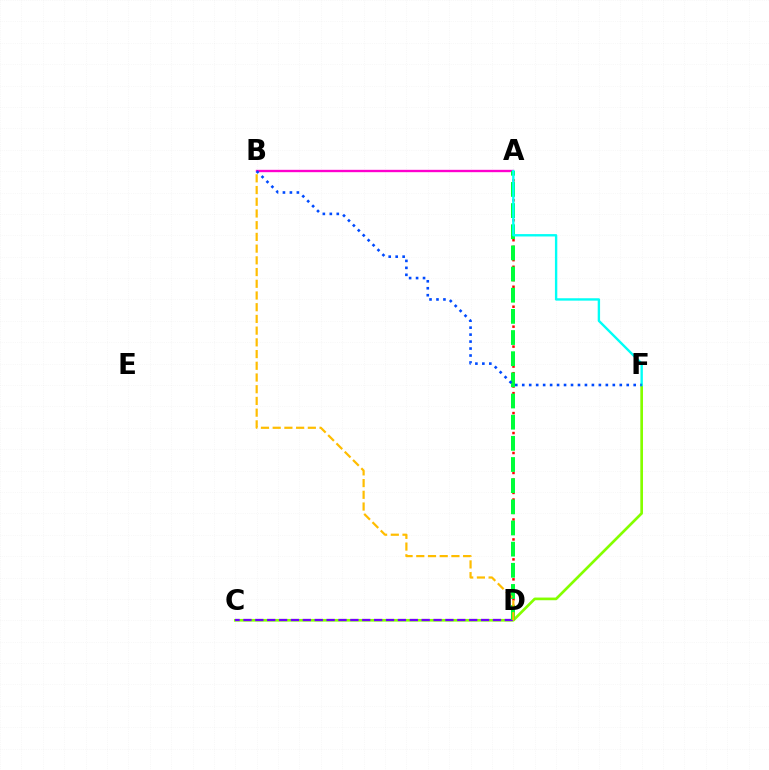{('A', 'D'): [{'color': '#ff0000', 'line_style': 'dotted', 'thickness': 1.81}, {'color': '#00ff39', 'line_style': 'dashed', 'thickness': 2.87}], ('C', 'F'): [{'color': '#84ff00', 'line_style': 'solid', 'thickness': 1.93}], ('C', 'D'): [{'color': '#7200ff', 'line_style': 'dashed', 'thickness': 1.61}], ('A', 'B'): [{'color': '#ff00cf', 'line_style': 'solid', 'thickness': 1.7}], ('A', 'F'): [{'color': '#00fff6', 'line_style': 'solid', 'thickness': 1.71}], ('B', 'F'): [{'color': '#004bff', 'line_style': 'dotted', 'thickness': 1.89}], ('B', 'D'): [{'color': '#ffbd00', 'line_style': 'dashed', 'thickness': 1.59}]}